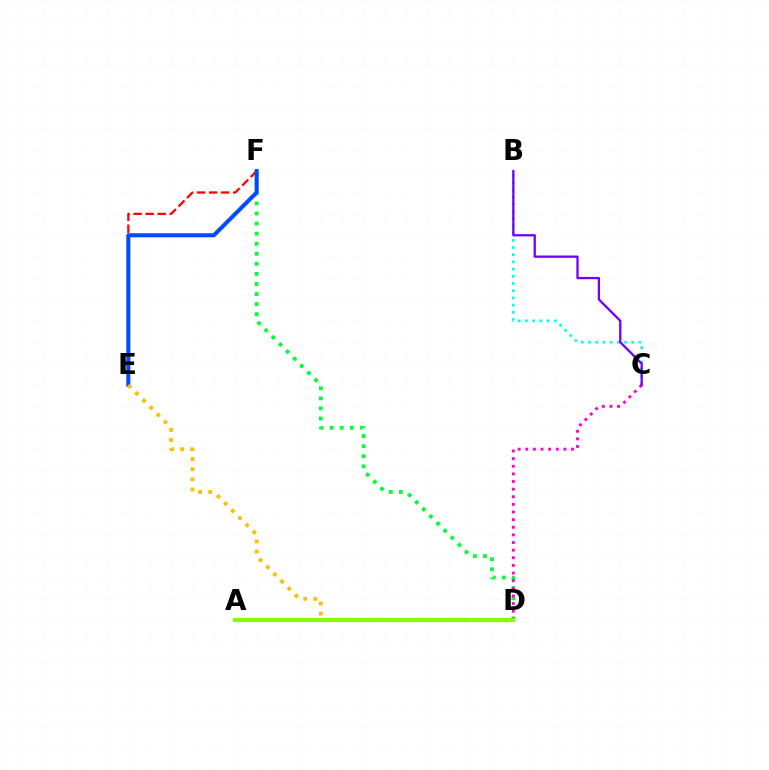{('D', 'F'): [{'color': '#00ff39', 'line_style': 'dotted', 'thickness': 2.74}], ('B', 'C'): [{'color': '#00fff6', 'line_style': 'dotted', 'thickness': 1.96}, {'color': '#7200ff', 'line_style': 'solid', 'thickness': 1.65}], ('E', 'F'): [{'color': '#ff0000', 'line_style': 'dashed', 'thickness': 1.64}, {'color': '#004bff', 'line_style': 'solid', 'thickness': 2.92}], ('C', 'D'): [{'color': '#ff00cf', 'line_style': 'dotted', 'thickness': 2.07}], ('D', 'E'): [{'color': '#ffbd00', 'line_style': 'dotted', 'thickness': 2.75}], ('A', 'D'): [{'color': '#84ff00', 'line_style': 'solid', 'thickness': 3.0}]}